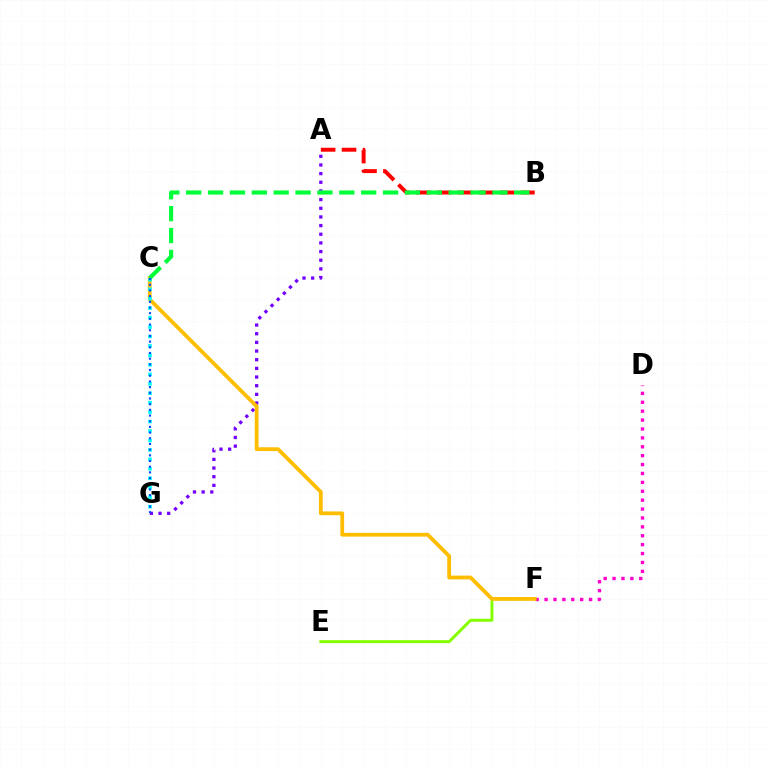{('A', 'G'): [{'color': '#7200ff', 'line_style': 'dotted', 'thickness': 2.35}], ('E', 'F'): [{'color': '#84ff00', 'line_style': 'solid', 'thickness': 2.15}], ('D', 'F'): [{'color': '#ff00cf', 'line_style': 'dotted', 'thickness': 2.42}], ('A', 'B'): [{'color': '#ff0000', 'line_style': 'dashed', 'thickness': 2.84}], ('C', 'F'): [{'color': '#ffbd00', 'line_style': 'solid', 'thickness': 2.73}], ('C', 'G'): [{'color': '#00fff6', 'line_style': 'dotted', 'thickness': 2.57}, {'color': '#004bff', 'line_style': 'dotted', 'thickness': 1.54}], ('B', 'C'): [{'color': '#00ff39', 'line_style': 'dashed', 'thickness': 2.97}]}